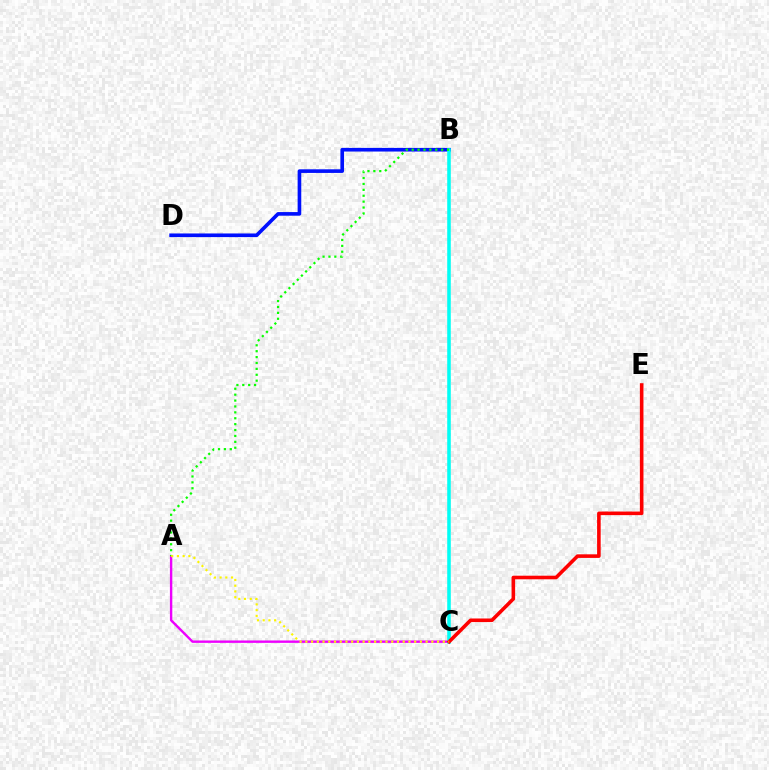{('A', 'C'): [{'color': '#ee00ff', 'line_style': 'solid', 'thickness': 1.72}, {'color': '#fcf500', 'line_style': 'dotted', 'thickness': 1.56}], ('B', 'D'): [{'color': '#0010ff', 'line_style': 'solid', 'thickness': 2.61}], ('B', 'C'): [{'color': '#00fff6', 'line_style': 'solid', 'thickness': 2.57}], ('C', 'E'): [{'color': '#ff0000', 'line_style': 'solid', 'thickness': 2.58}], ('A', 'B'): [{'color': '#08ff00', 'line_style': 'dotted', 'thickness': 1.6}]}